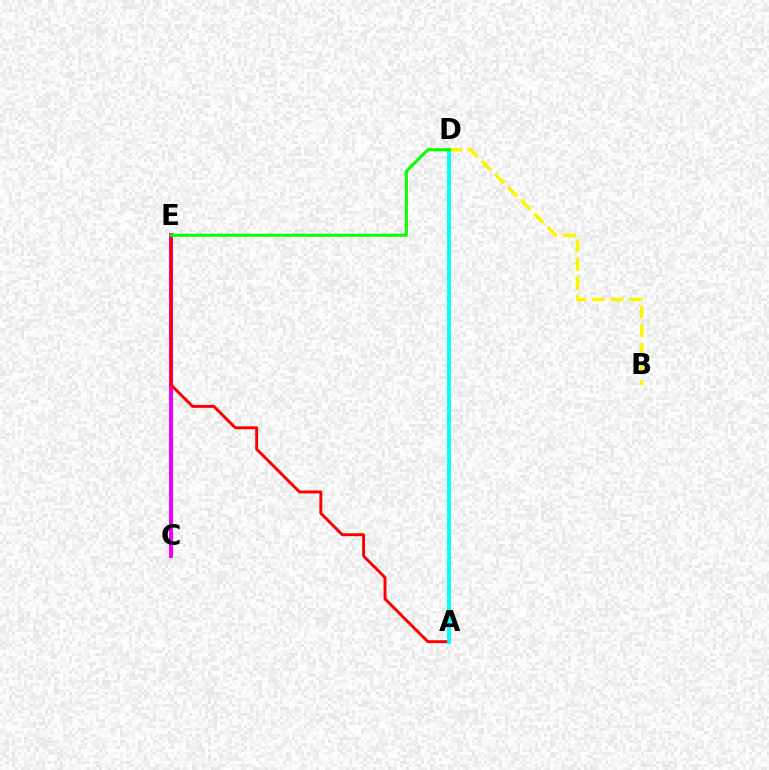{('C', 'E'): [{'color': '#ee00ff', 'line_style': 'solid', 'thickness': 2.9}], ('A', 'E'): [{'color': '#ff0000', 'line_style': 'solid', 'thickness': 2.1}], ('A', 'D'): [{'color': '#0010ff', 'line_style': 'dotted', 'thickness': 1.75}, {'color': '#00fff6', 'line_style': 'solid', 'thickness': 2.75}], ('B', 'D'): [{'color': '#fcf500', 'line_style': 'dashed', 'thickness': 2.53}], ('D', 'E'): [{'color': '#08ff00', 'line_style': 'solid', 'thickness': 2.18}]}